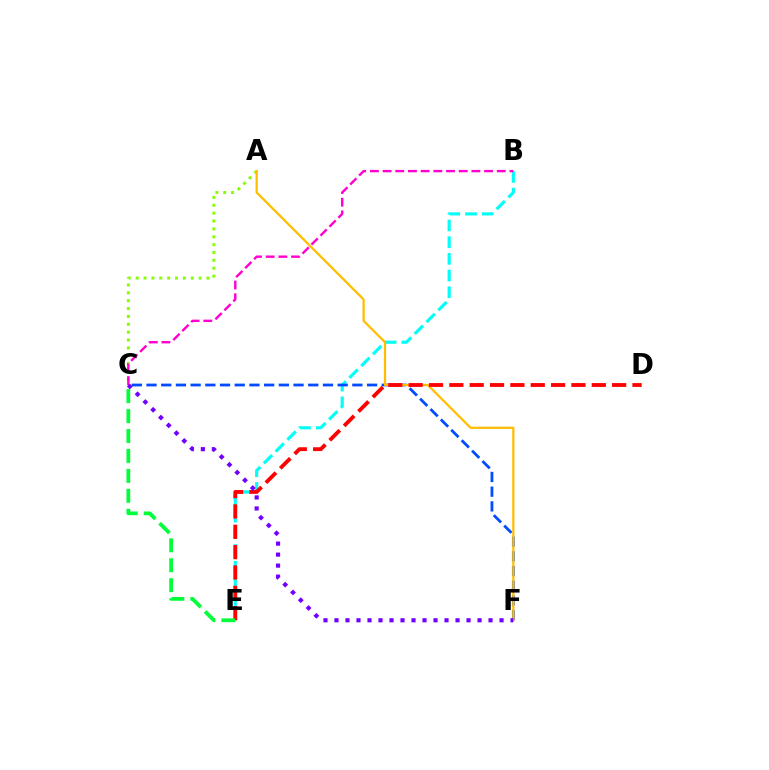{('B', 'E'): [{'color': '#00fff6', 'line_style': 'dashed', 'thickness': 2.27}], ('C', 'F'): [{'color': '#004bff', 'line_style': 'dashed', 'thickness': 2.0}, {'color': '#7200ff', 'line_style': 'dotted', 'thickness': 2.99}], ('A', 'C'): [{'color': '#84ff00', 'line_style': 'dotted', 'thickness': 2.14}], ('A', 'F'): [{'color': '#ffbd00', 'line_style': 'solid', 'thickness': 1.62}], ('D', 'E'): [{'color': '#ff0000', 'line_style': 'dashed', 'thickness': 2.76}], ('B', 'C'): [{'color': '#ff00cf', 'line_style': 'dashed', 'thickness': 1.72}], ('C', 'E'): [{'color': '#00ff39', 'line_style': 'dashed', 'thickness': 2.71}]}